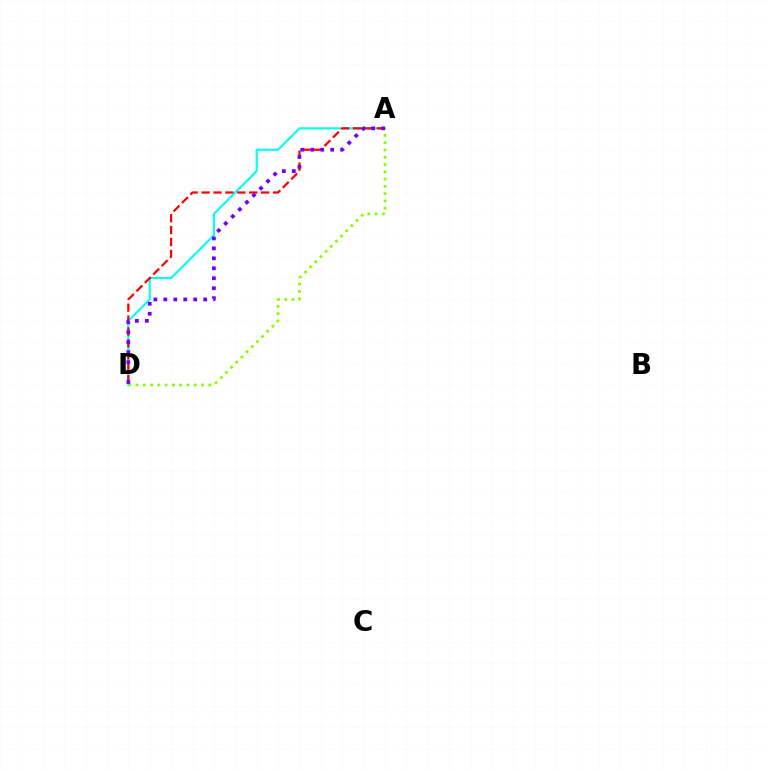{('A', 'D'): [{'color': '#00fff6', 'line_style': 'solid', 'thickness': 1.52}, {'color': '#ff0000', 'line_style': 'dashed', 'thickness': 1.62}, {'color': '#84ff00', 'line_style': 'dotted', 'thickness': 1.98}, {'color': '#7200ff', 'line_style': 'dotted', 'thickness': 2.71}]}